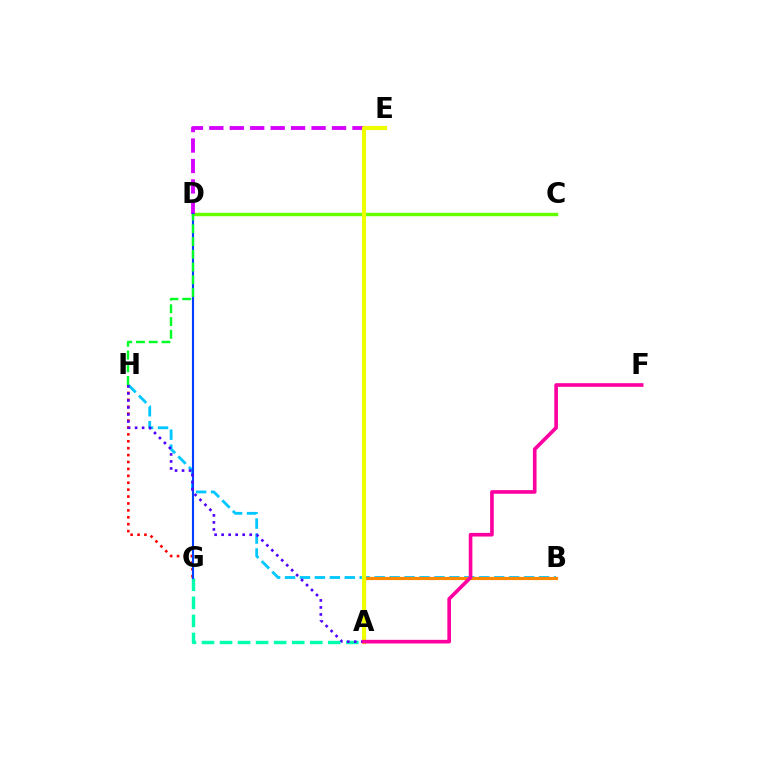{('C', 'D'): [{'color': '#66ff00', 'line_style': 'solid', 'thickness': 2.47}], ('G', 'H'): [{'color': '#ff0000', 'line_style': 'dotted', 'thickness': 1.88}], ('B', 'H'): [{'color': '#00c7ff', 'line_style': 'dashed', 'thickness': 2.03}], ('A', 'G'): [{'color': '#00ffaf', 'line_style': 'dashed', 'thickness': 2.45}], ('D', 'E'): [{'color': '#d600ff', 'line_style': 'dashed', 'thickness': 2.78}], ('A', 'B'): [{'color': '#ff8800', 'line_style': 'solid', 'thickness': 2.27}], ('D', 'G'): [{'color': '#003fff', 'line_style': 'solid', 'thickness': 1.53}], ('A', 'H'): [{'color': '#4f00ff', 'line_style': 'dotted', 'thickness': 1.91}], ('A', 'E'): [{'color': '#eeff00', 'line_style': 'solid', 'thickness': 2.96}], ('D', 'H'): [{'color': '#00ff27', 'line_style': 'dashed', 'thickness': 1.73}], ('A', 'F'): [{'color': '#ff00a0', 'line_style': 'solid', 'thickness': 2.62}]}